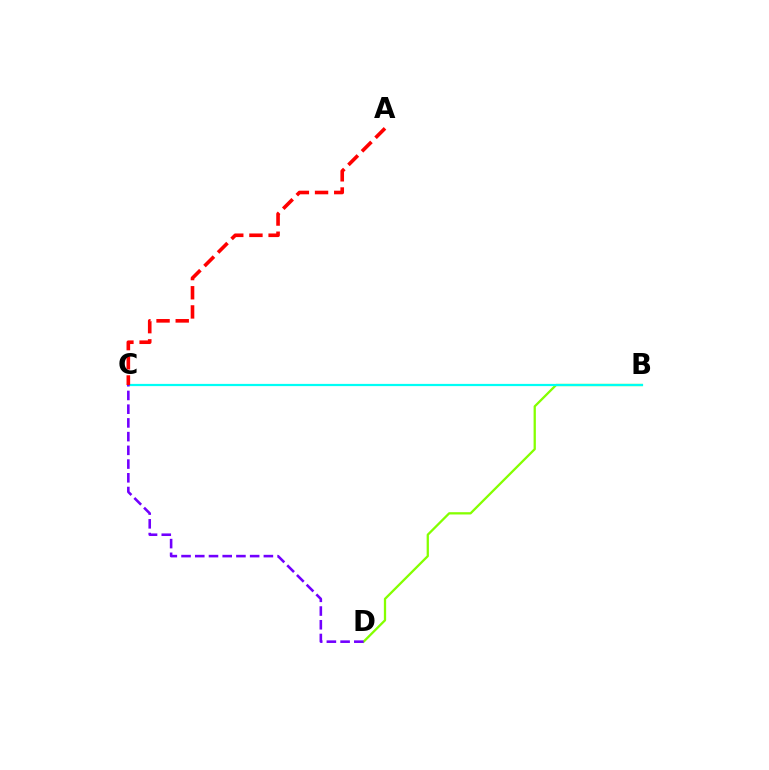{('B', 'D'): [{'color': '#84ff00', 'line_style': 'solid', 'thickness': 1.64}], ('B', 'C'): [{'color': '#00fff6', 'line_style': 'solid', 'thickness': 1.6}], ('A', 'C'): [{'color': '#ff0000', 'line_style': 'dashed', 'thickness': 2.6}], ('C', 'D'): [{'color': '#7200ff', 'line_style': 'dashed', 'thickness': 1.86}]}